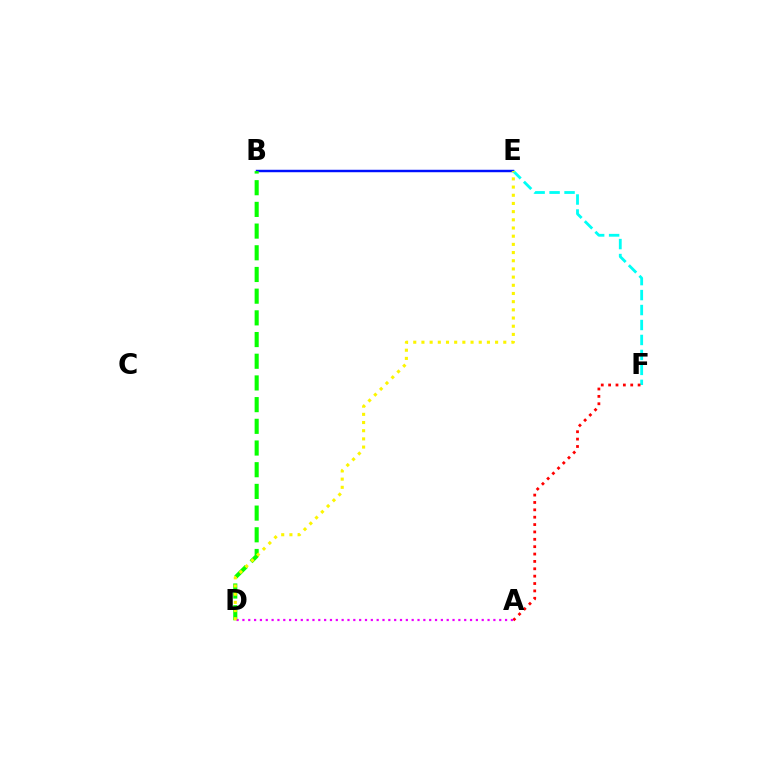{('B', 'E'): [{'color': '#0010ff', 'line_style': 'solid', 'thickness': 1.76}], ('B', 'D'): [{'color': '#08ff00', 'line_style': 'dashed', 'thickness': 2.95}], ('E', 'F'): [{'color': '#00fff6', 'line_style': 'dashed', 'thickness': 2.03}], ('A', 'F'): [{'color': '#ff0000', 'line_style': 'dotted', 'thickness': 2.0}], ('A', 'D'): [{'color': '#ee00ff', 'line_style': 'dotted', 'thickness': 1.59}], ('D', 'E'): [{'color': '#fcf500', 'line_style': 'dotted', 'thickness': 2.22}]}